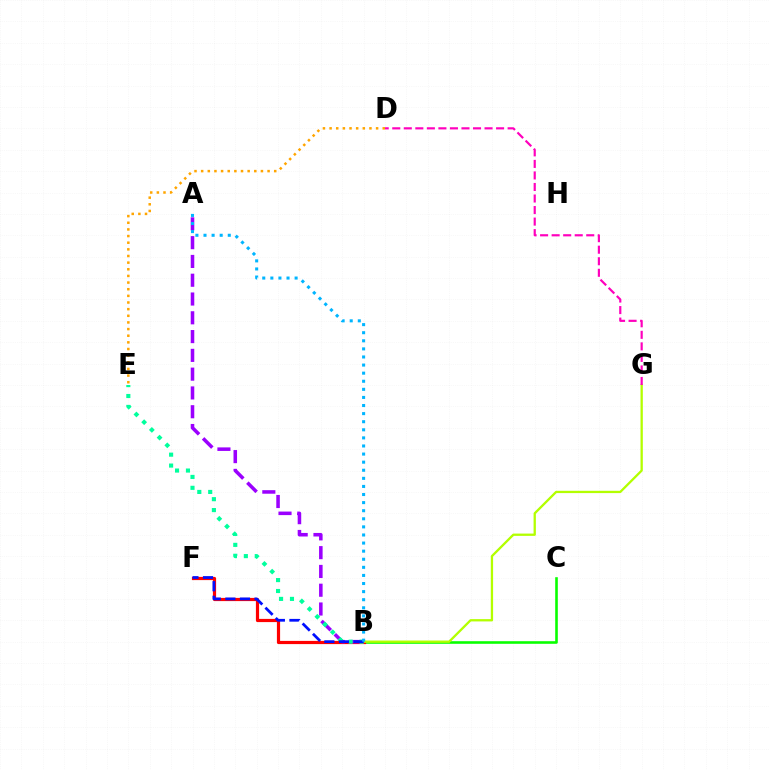{('B', 'C'): [{'color': '#08ff00', 'line_style': 'solid', 'thickness': 1.87}], ('B', 'F'): [{'color': '#ff0000', 'line_style': 'solid', 'thickness': 2.3}, {'color': '#0010ff', 'line_style': 'dashed', 'thickness': 1.98}], ('B', 'G'): [{'color': '#b3ff00', 'line_style': 'solid', 'thickness': 1.65}], ('A', 'B'): [{'color': '#9b00ff', 'line_style': 'dashed', 'thickness': 2.55}, {'color': '#00b5ff', 'line_style': 'dotted', 'thickness': 2.2}], ('D', 'G'): [{'color': '#ff00bd', 'line_style': 'dashed', 'thickness': 1.57}], ('B', 'E'): [{'color': '#00ff9d', 'line_style': 'dotted', 'thickness': 2.96}], ('D', 'E'): [{'color': '#ffa500', 'line_style': 'dotted', 'thickness': 1.81}]}